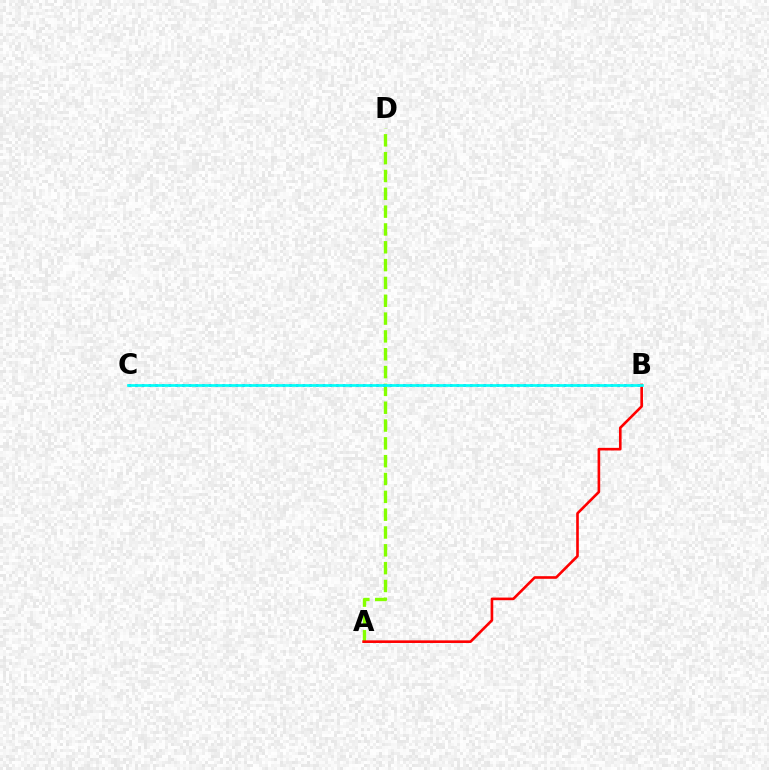{('A', 'D'): [{'color': '#84ff00', 'line_style': 'dashed', 'thickness': 2.42}], ('B', 'C'): [{'color': '#7200ff', 'line_style': 'dotted', 'thickness': 1.82}, {'color': '#00fff6', 'line_style': 'solid', 'thickness': 1.94}], ('A', 'B'): [{'color': '#ff0000', 'line_style': 'solid', 'thickness': 1.89}]}